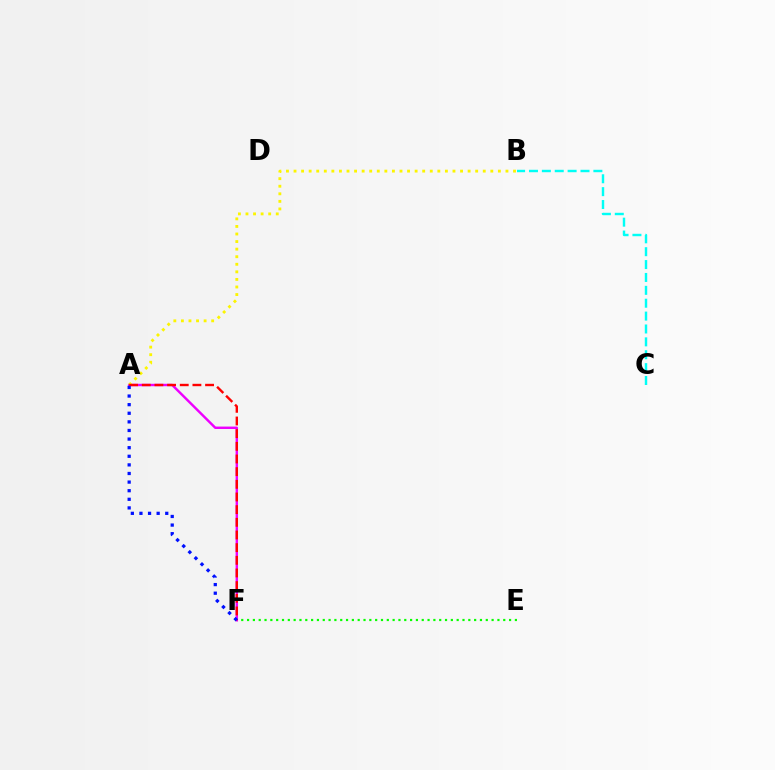{('E', 'F'): [{'color': '#08ff00', 'line_style': 'dotted', 'thickness': 1.58}], ('A', 'F'): [{'color': '#ee00ff', 'line_style': 'solid', 'thickness': 1.75}, {'color': '#ff0000', 'line_style': 'dashed', 'thickness': 1.72}, {'color': '#0010ff', 'line_style': 'dotted', 'thickness': 2.34}], ('A', 'B'): [{'color': '#fcf500', 'line_style': 'dotted', 'thickness': 2.06}], ('B', 'C'): [{'color': '#00fff6', 'line_style': 'dashed', 'thickness': 1.75}]}